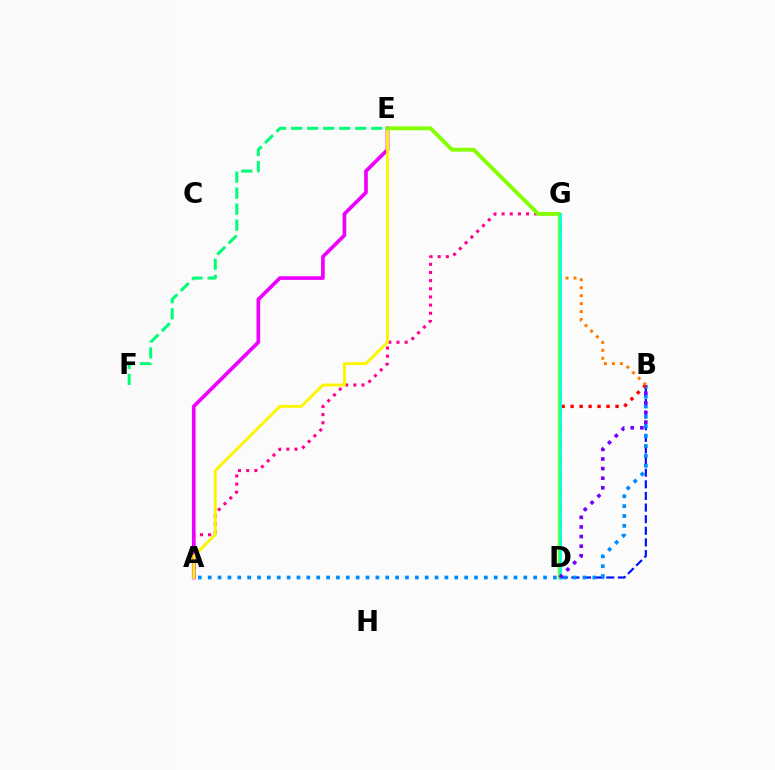{('A', 'G'): [{'color': '#ff0094', 'line_style': 'dotted', 'thickness': 2.22}], ('A', 'E'): [{'color': '#ee00ff', 'line_style': 'solid', 'thickness': 2.65}, {'color': '#fcf500', 'line_style': 'solid', 'thickness': 2.08}], ('D', 'G'): [{'color': '#08ff00', 'line_style': 'dashed', 'thickness': 2.22}, {'color': '#00fff6', 'line_style': 'solid', 'thickness': 1.88}], ('B', 'D'): [{'color': '#0010ff', 'line_style': 'dashed', 'thickness': 1.58}, {'color': '#ff0000', 'line_style': 'dotted', 'thickness': 2.44}, {'color': '#7200ff', 'line_style': 'dotted', 'thickness': 2.61}], ('A', 'B'): [{'color': '#008cff', 'line_style': 'dotted', 'thickness': 2.68}], ('B', 'G'): [{'color': '#ff7c00', 'line_style': 'dotted', 'thickness': 2.16}], ('D', 'E'): [{'color': '#84ff00', 'line_style': 'solid', 'thickness': 2.79}], ('E', 'F'): [{'color': '#00ff74', 'line_style': 'dashed', 'thickness': 2.18}]}